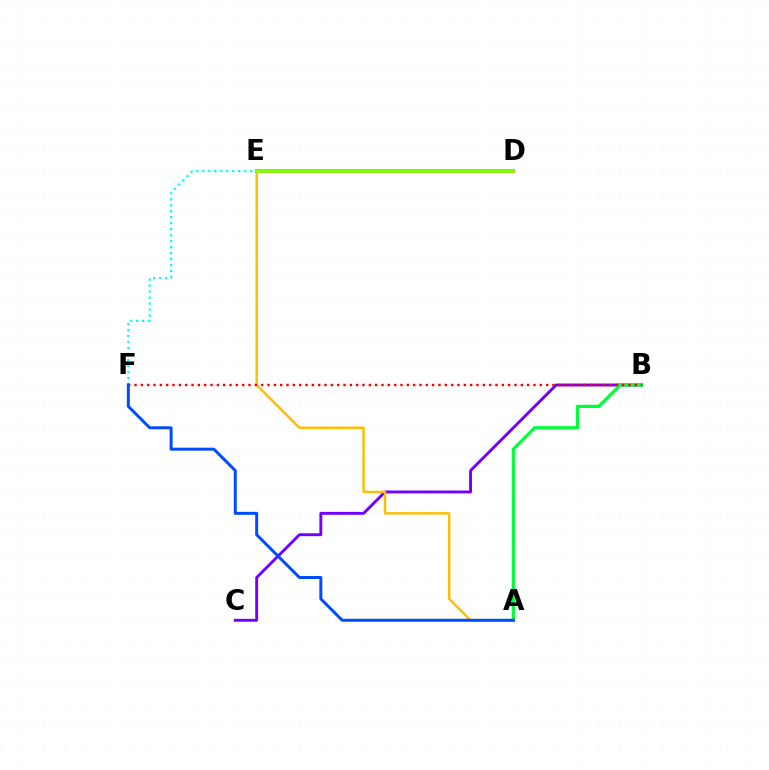{('D', 'E'): [{'color': '#ff00cf', 'line_style': 'solid', 'thickness': 2.75}, {'color': '#84ff00', 'line_style': 'solid', 'thickness': 2.71}], ('B', 'C'): [{'color': '#7200ff', 'line_style': 'solid', 'thickness': 2.08}], ('A', 'B'): [{'color': '#00ff39', 'line_style': 'solid', 'thickness': 2.32}], ('E', 'F'): [{'color': '#00fff6', 'line_style': 'dotted', 'thickness': 1.63}], ('A', 'E'): [{'color': '#ffbd00', 'line_style': 'solid', 'thickness': 1.76}], ('B', 'F'): [{'color': '#ff0000', 'line_style': 'dotted', 'thickness': 1.72}], ('A', 'F'): [{'color': '#004bff', 'line_style': 'solid', 'thickness': 2.14}]}